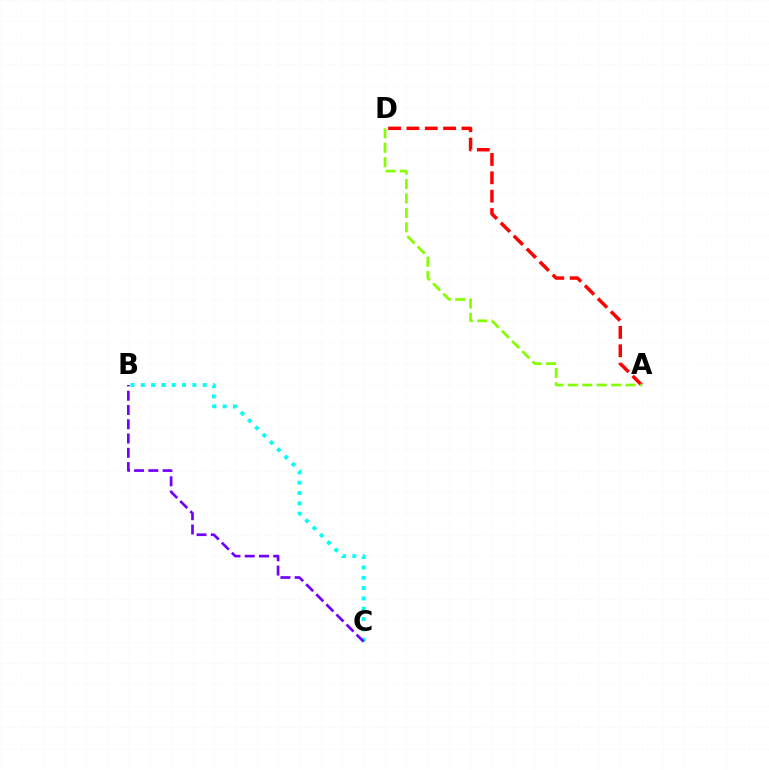{('A', 'D'): [{'color': '#ff0000', 'line_style': 'dashed', 'thickness': 2.49}, {'color': '#84ff00', 'line_style': 'dashed', 'thickness': 1.96}], ('B', 'C'): [{'color': '#00fff6', 'line_style': 'dotted', 'thickness': 2.8}, {'color': '#7200ff', 'line_style': 'dashed', 'thickness': 1.94}]}